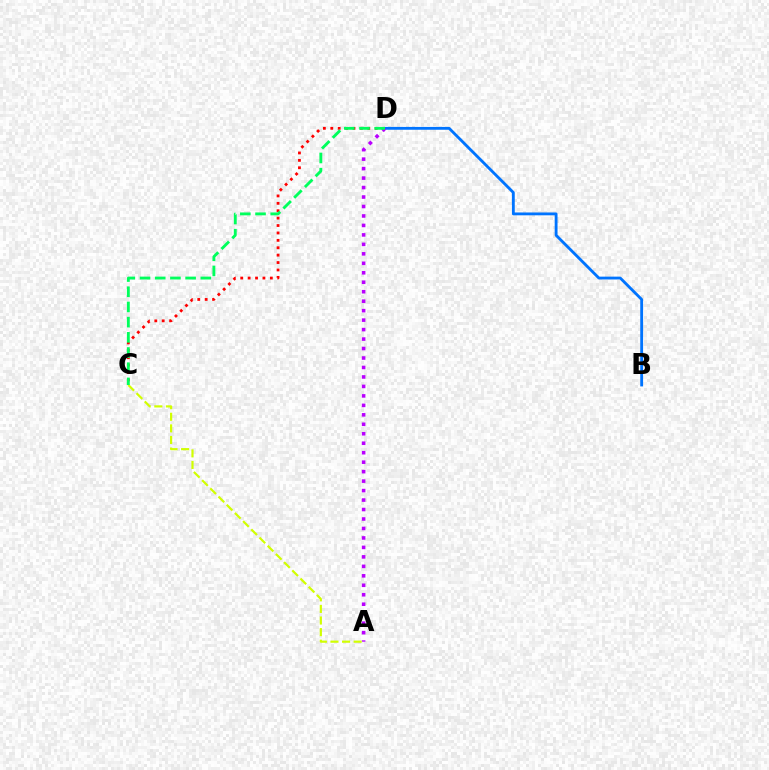{('C', 'D'): [{'color': '#ff0000', 'line_style': 'dotted', 'thickness': 2.01}, {'color': '#00ff5c', 'line_style': 'dashed', 'thickness': 2.06}], ('B', 'D'): [{'color': '#0074ff', 'line_style': 'solid', 'thickness': 2.04}], ('A', 'D'): [{'color': '#b900ff', 'line_style': 'dotted', 'thickness': 2.57}], ('A', 'C'): [{'color': '#d1ff00', 'line_style': 'dashed', 'thickness': 1.58}]}